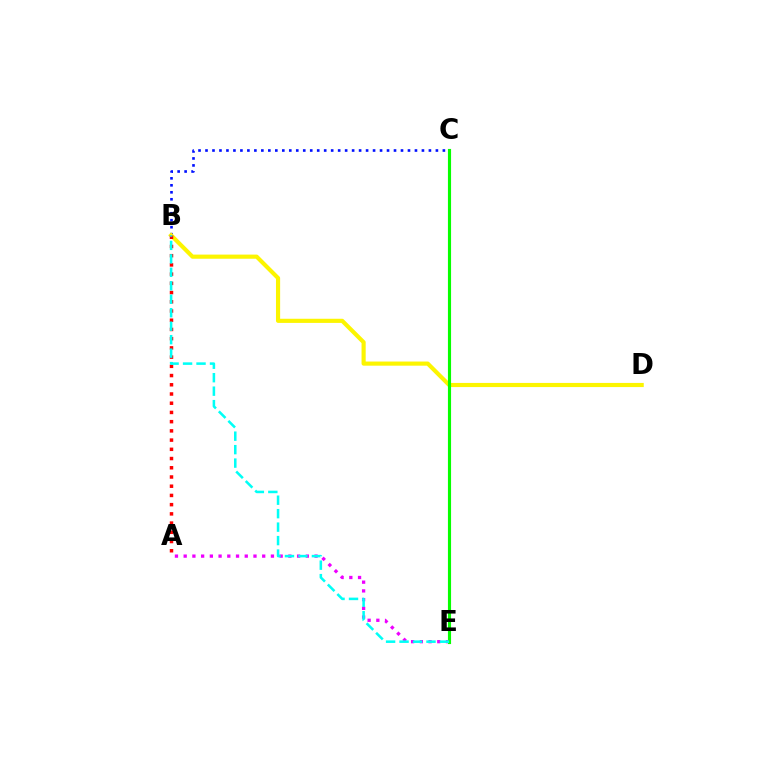{('B', 'C'): [{'color': '#0010ff', 'line_style': 'dotted', 'thickness': 1.9}], ('A', 'E'): [{'color': '#ee00ff', 'line_style': 'dotted', 'thickness': 2.37}], ('B', 'D'): [{'color': '#fcf500', 'line_style': 'solid', 'thickness': 2.98}], ('A', 'B'): [{'color': '#ff0000', 'line_style': 'dotted', 'thickness': 2.51}], ('C', 'E'): [{'color': '#08ff00', 'line_style': 'solid', 'thickness': 2.26}], ('B', 'E'): [{'color': '#00fff6', 'line_style': 'dashed', 'thickness': 1.83}]}